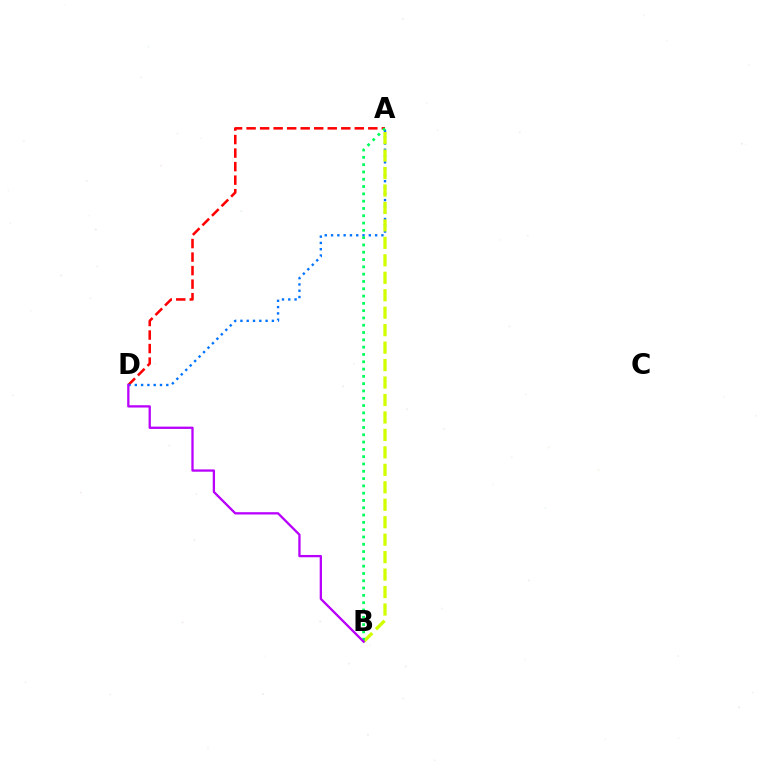{('A', 'D'): [{'color': '#ff0000', 'line_style': 'dashed', 'thickness': 1.84}, {'color': '#0074ff', 'line_style': 'dotted', 'thickness': 1.71}], ('A', 'B'): [{'color': '#d1ff00', 'line_style': 'dashed', 'thickness': 2.37}, {'color': '#00ff5c', 'line_style': 'dotted', 'thickness': 1.98}], ('B', 'D'): [{'color': '#b900ff', 'line_style': 'solid', 'thickness': 1.65}]}